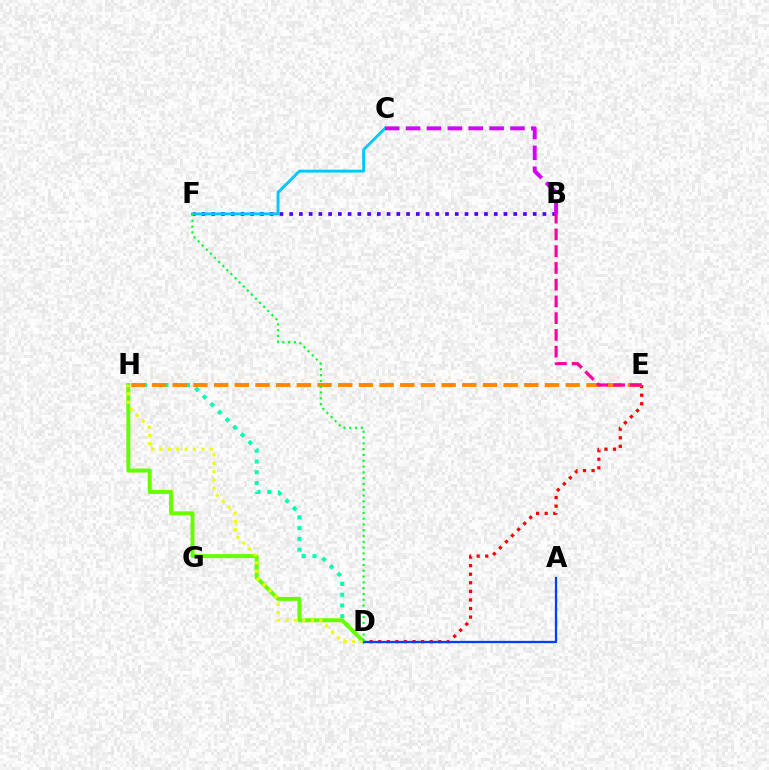{('B', 'F'): [{'color': '#4f00ff', 'line_style': 'dotted', 'thickness': 2.65}], ('D', 'H'): [{'color': '#00ffaf', 'line_style': 'dotted', 'thickness': 2.92}, {'color': '#66ff00', 'line_style': 'solid', 'thickness': 2.87}, {'color': '#eeff00', 'line_style': 'dotted', 'thickness': 2.28}], ('D', 'E'): [{'color': '#ff0000', 'line_style': 'dotted', 'thickness': 2.33}], ('E', 'H'): [{'color': '#ff8800', 'line_style': 'dashed', 'thickness': 2.81}], ('C', 'F'): [{'color': '#00c7ff', 'line_style': 'solid', 'thickness': 2.08}], ('A', 'D'): [{'color': '#003fff', 'line_style': 'solid', 'thickness': 1.66}], ('B', 'E'): [{'color': '#ff00a0', 'line_style': 'dashed', 'thickness': 2.28}], ('D', 'F'): [{'color': '#00ff27', 'line_style': 'dotted', 'thickness': 1.57}], ('B', 'C'): [{'color': '#d600ff', 'line_style': 'dashed', 'thickness': 2.84}]}